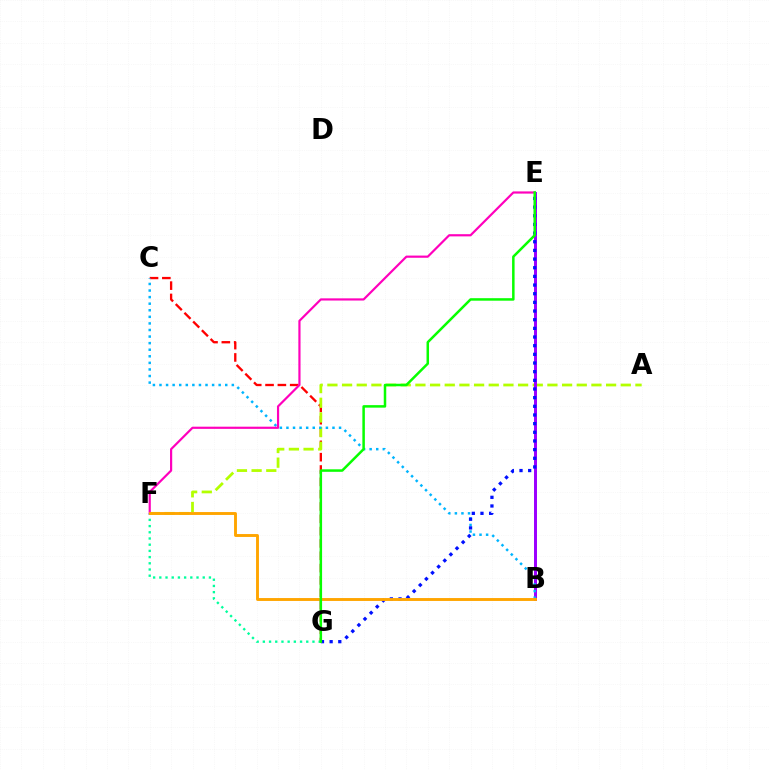{('C', 'G'): [{'color': '#ff0000', 'line_style': 'dashed', 'thickness': 1.67}], ('F', 'G'): [{'color': '#00ff9d', 'line_style': 'dotted', 'thickness': 1.68}], ('A', 'F'): [{'color': '#b3ff00', 'line_style': 'dashed', 'thickness': 1.99}], ('B', 'E'): [{'color': '#9b00ff', 'line_style': 'solid', 'thickness': 2.14}], ('B', 'C'): [{'color': '#00b5ff', 'line_style': 'dotted', 'thickness': 1.79}], ('E', 'F'): [{'color': '#ff00bd', 'line_style': 'solid', 'thickness': 1.57}], ('E', 'G'): [{'color': '#0010ff', 'line_style': 'dotted', 'thickness': 2.35}, {'color': '#08ff00', 'line_style': 'solid', 'thickness': 1.8}], ('B', 'F'): [{'color': '#ffa500', 'line_style': 'solid', 'thickness': 2.09}]}